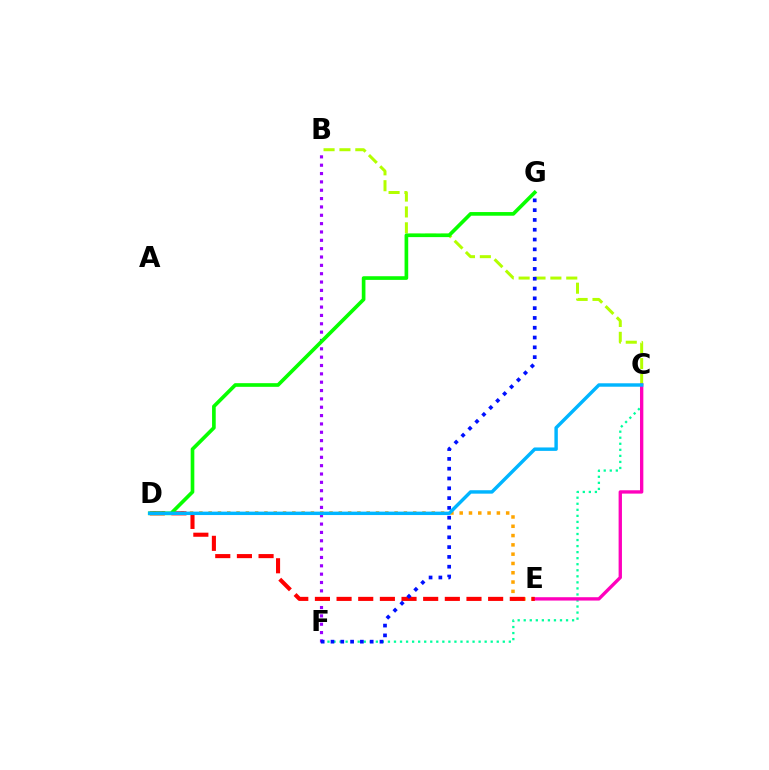{('D', 'E'): [{'color': '#ffa500', 'line_style': 'dotted', 'thickness': 2.53}, {'color': '#ff0000', 'line_style': 'dashed', 'thickness': 2.94}], ('C', 'F'): [{'color': '#00ff9d', 'line_style': 'dotted', 'thickness': 1.64}], ('B', 'C'): [{'color': '#b3ff00', 'line_style': 'dashed', 'thickness': 2.16}], ('C', 'E'): [{'color': '#ff00bd', 'line_style': 'solid', 'thickness': 2.41}], ('B', 'F'): [{'color': '#9b00ff', 'line_style': 'dotted', 'thickness': 2.27}], ('D', 'G'): [{'color': '#08ff00', 'line_style': 'solid', 'thickness': 2.63}], ('F', 'G'): [{'color': '#0010ff', 'line_style': 'dotted', 'thickness': 2.66}], ('C', 'D'): [{'color': '#00b5ff', 'line_style': 'solid', 'thickness': 2.47}]}